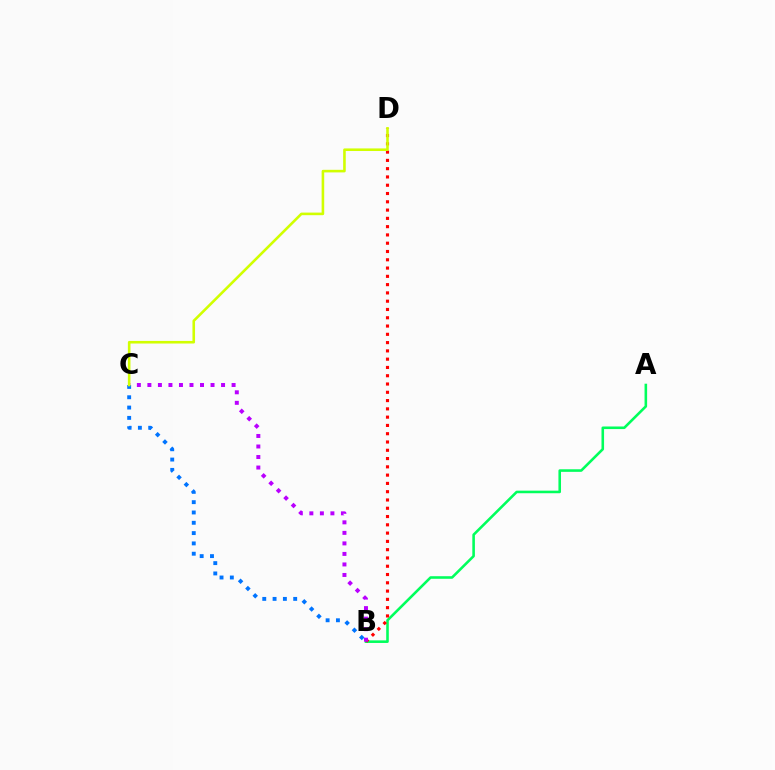{('A', 'B'): [{'color': '#00ff5c', 'line_style': 'solid', 'thickness': 1.86}], ('B', 'D'): [{'color': '#ff0000', 'line_style': 'dotted', 'thickness': 2.25}], ('B', 'C'): [{'color': '#b900ff', 'line_style': 'dotted', 'thickness': 2.86}, {'color': '#0074ff', 'line_style': 'dotted', 'thickness': 2.8}], ('C', 'D'): [{'color': '#d1ff00', 'line_style': 'solid', 'thickness': 1.87}]}